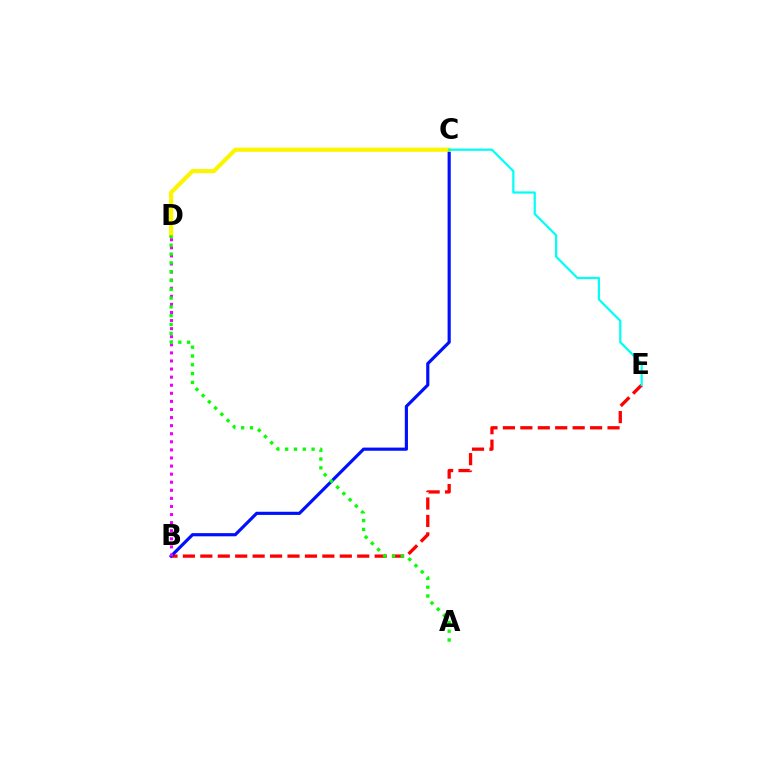{('B', 'E'): [{'color': '#ff0000', 'line_style': 'dashed', 'thickness': 2.37}], ('B', 'C'): [{'color': '#0010ff', 'line_style': 'solid', 'thickness': 2.28}], ('C', 'D'): [{'color': '#fcf500', 'line_style': 'solid', 'thickness': 2.98}], ('B', 'D'): [{'color': '#ee00ff', 'line_style': 'dotted', 'thickness': 2.2}], ('A', 'D'): [{'color': '#08ff00', 'line_style': 'dotted', 'thickness': 2.39}], ('C', 'E'): [{'color': '#00fff6', 'line_style': 'solid', 'thickness': 1.6}]}